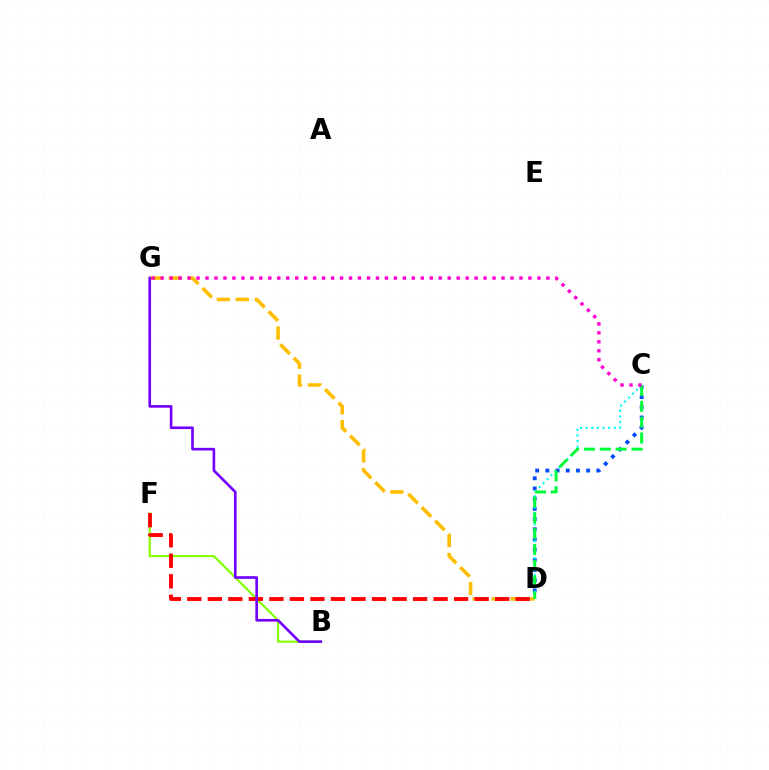{('C', 'D'): [{'color': '#004bff', 'line_style': 'dotted', 'thickness': 2.77}, {'color': '#00fff6', 'line_style': 'dotted', 'thickness': 1.52}, {'color': '#00ff39', 'line_style': 'dashed', 'thickness': 2.15}], ('B', 'F'): [{'color': '#84ff00', 'line_style': 'solid', 'thickness': 1.55}], ('D', 'G'): [{'color': '#ffbd00', 'line_style': 'dashed', 'thickness': 2.58}], ('D', 'F'): [{'color': '#ff0000', 'line_style': 'dashed', 'thickness': 2.79}], ('B', 'G'): [{'color': '#7200ff', 'line_style': 'solid', 'thickness': 1.9}], ('C', 'G'): [{'color': '#ff00cf', 'line_style': 'dotted', 'thickness': 2.44}]}